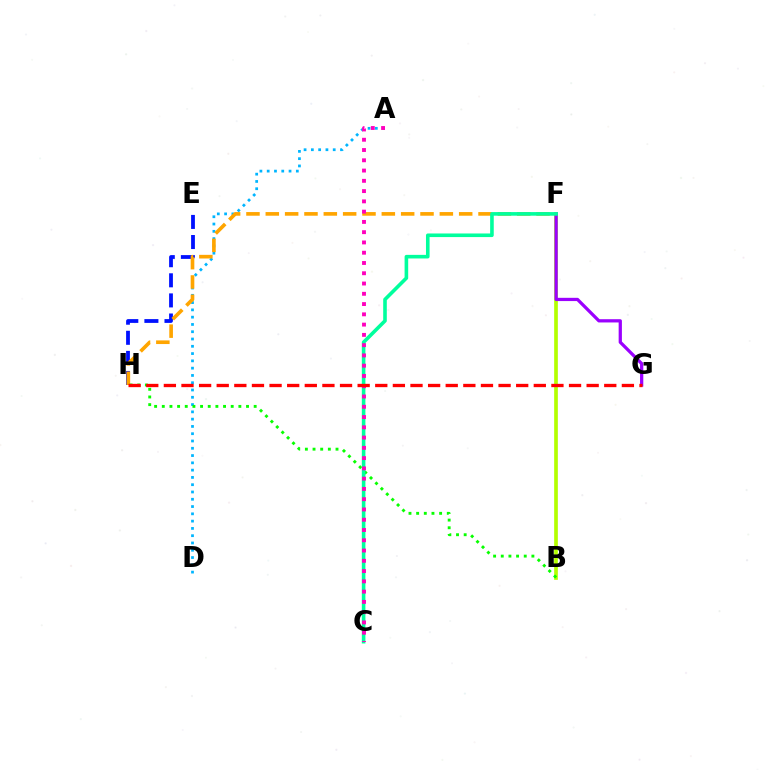{('E', 'H'): [{'color': '#0010ff', 'line_style': 'dashed', 'thickness': 2.73}], ('A', 'D'): [{'color': '#00b5ff', 'line_style': 'dotted', 'thickness': 1.98}], ('B', 'F'): [{'color': '#b3ff00', 'line_style': 'solid', 'thickness': 2.65}], ('F', 'G'): [{'color': '#9b00ff', 'line_style': 'solid', 'thickness': 2.34}], ('F', 'H'): [{'color': '#ffa500', 'line_style': 'dashed', 'thickness': 2.63}], ('B', 'H'): [{'color': '#08ff00', 'line_style': 'dotted', 'thickness': 2.08}], ('C', 'F'): [{'color': '#00ff9d', 'line_style': 'solid', 'thickness': 2.59}], ('A', 'C'): [{'color': '#ff00bd', 'line_style': 'dotted', 'thickness': 2.79}], ('G', 'H'): [{'color': '#ff0000', 'line_style': 'dashed', 'thickness': 2.39}]}